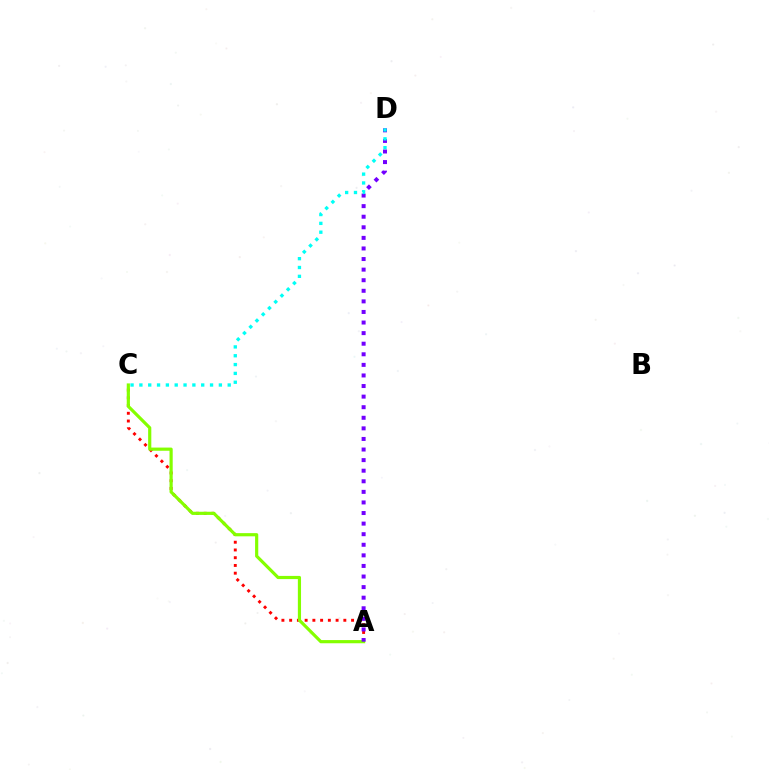{('A', 'C'): [{'color': '#ff0000', 'line_style': 'dotted', 'thickness': 2.1}, {'color': '#84ff00', 'line_style': 'solid', 'thickness': 2.29}], ('A', 'D'): [{'color': '#7200ff', 'line_style': 'dotted', 'thickness': 2.88}], ('C', 'D'): [{'color': '#00fff6', 'line_style': 'dotted', 'thickness': 2.4}]}